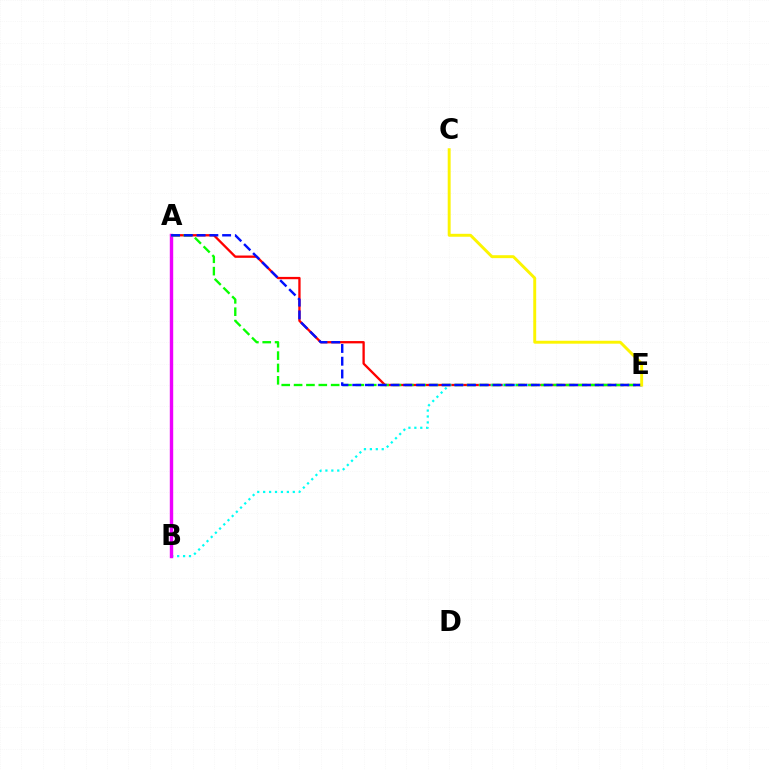{('A', 'E'): [{'color': '#ff0000', 'line_style': 'solid', 'thickness': 1.67}, {'color': '#08ff00', 'line_style': 'dashed', 'thickness': 1.68}, {'color': '#0010ff', 'line_style': 'dashed', 'thickness': 1.73}], ('B', 'E'): [{'color': '#00fff6', 'line_style': 'dotted', 'thickness': 1.61}], ('A', 'B'): [{'color': '#ee00ff', 'line_style': 'solid', 'thickness': 2.45}], ('C', 'E'): [{'color': '#fcf500', 'line_style': 'solid', 'thickness': 2.11}]}